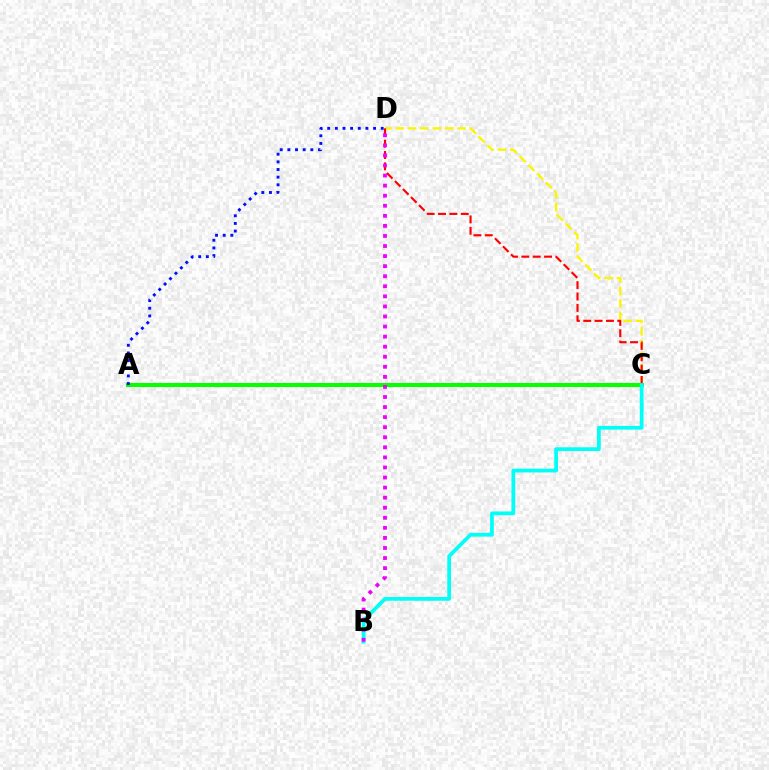{('C', 'D'): [{'color': '#fcf500', 'line_style': 'dashed', 'thickness': 1.68}, {'color': '#ff0000', 'line_style': 'dashed', 'thickness': 1.54}], ('A', 'C'): [{'color': '#08ff00', 'line_style': 'solid', 'thickness': 2.9}], ('A', 'D'): [{'color': '#0010ff', 'line_style': 'dotted', 'thickness': 2.08}], ('B', 'C'): [{'color': '#00fff6', 'line_style': 'solid', 'thickness': 2.7}], ('B', 'D'): [{'color': '#ee00ff', 'line_style': 'dotted', 'thickness': 2.73}]}